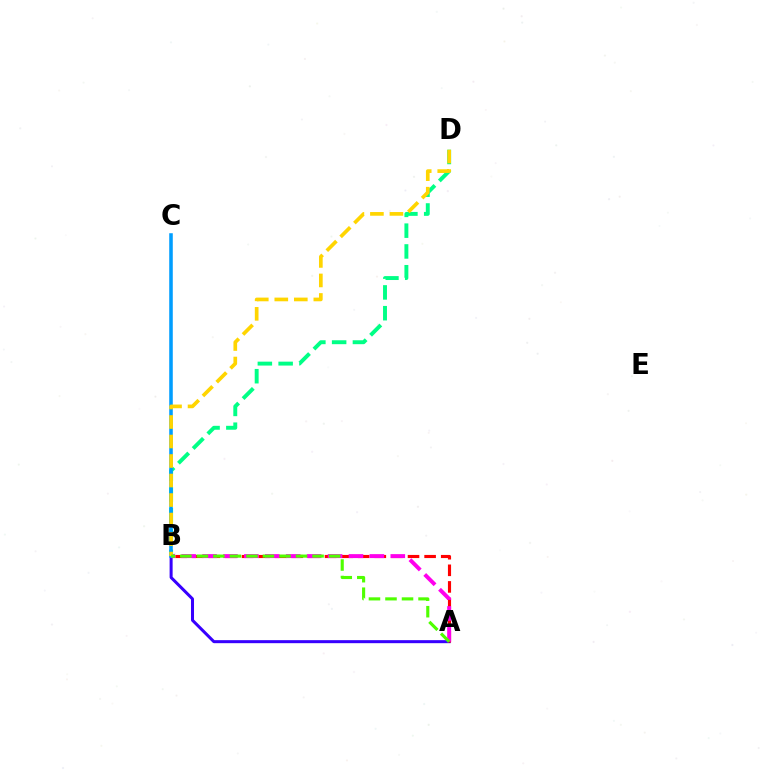{('A', 'B'): [{'color': '#3700ff', 'line_style': 'solid', 'thickness': 2.17}, {'color': '#ff0000', 'line_style': 'dashed', 'thickness': 2.25}, {'color': '#ff00ed', 'line_style': 'dashed', 'thickness': 2.84}, {'color': '#4fff00', 'line_style': 'dashed', 'thickness': 2.25}], ('B', 'D'): [{'color': '#00ff86', 'line_style': 'dashed', 'thickness': 2.82}, {'color': '#ffd500', 'line_style': 'dashed', 'thickness': 2.65}], ('B', 'C'): [{'color': '#009eff', 'line_style': 'solid', 'thickness': 2.56}]}